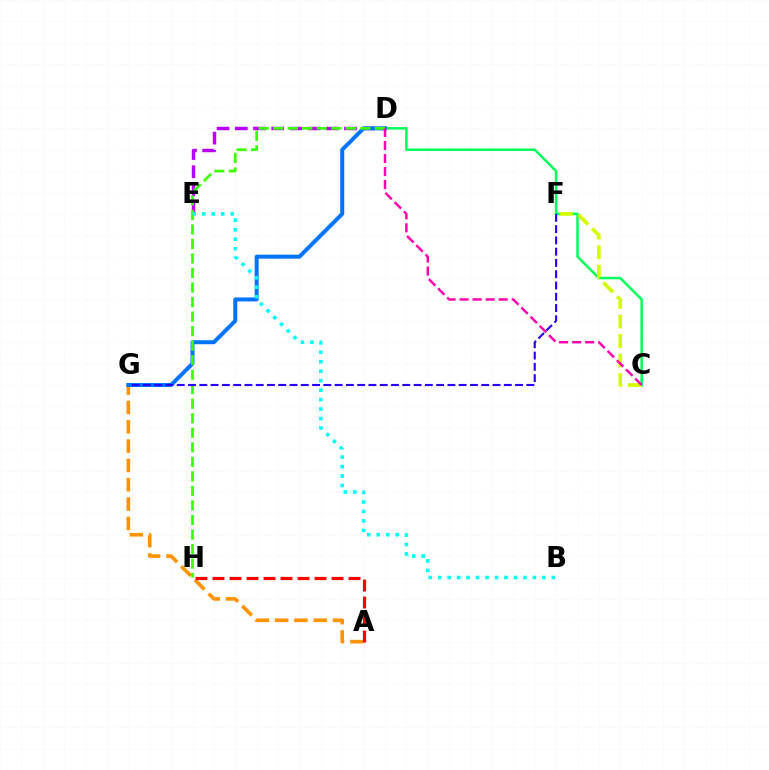{('C', 'D'): [{'color': '#00ff5c', 'line_style': 'solid', 'thickness': 1.81}, {'color': '#ff00ac', 'line_style': 'dashed', 'thickness': 1.77}], ('A', 'G'): [{'color': '#ff9400', 'line_style': 'dashed', 'thickness': 2.63}], ('C', 'F'): [{'color': '#d1ff00', 'line_style': 'dashed', 'thickness': 2.65}], ('D', 'E'): [{'color': '#b900ff', 'line_style': 'dashed', 'thickness': 2.47}], ('A', 'H'): [{'color': '#ff0000', 'line_style': 'dashed', 'thickness': 2.31}], ('D', 'G'): [{'color': '#0074ff', 'line_style': 'solid', 'thickness': 2.87}], ('D', 'H'): [{'color': '#3dff00', 'line_style': 'dashed', 'thickness': 1.97}], ('B', 'E'): [{'color': '#00fff6', 'line_style': 'dotted', 'thickness': 2.57}], ('F', 'G'): [{'color': '#2500ff', 'line_style': 'dashed', 'thickness': 1.53}]}